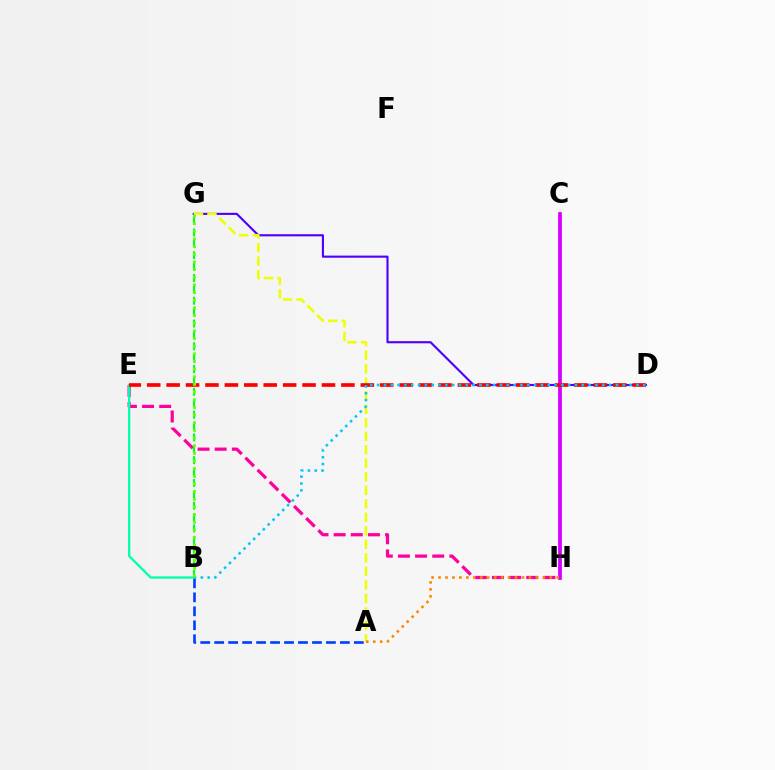{('D', 'G'): [{'color': '#4f00ff', 'line_style': 'solid', 'thickness': 1.54}], ('A', 'B'): [{'color': '#003fff', 'line_style': 'dashed', 'thickness': 1.9}], ('E', 'H'): [{'color': '#ff00a0', 'line_style': 'dashed', 'thickness': 2.33}], ('A', 'G'): [{'color': '#eeff00', 'line_style': 'dashed', 'thickness': 1.84}], ('B', 'E'): [{'color': '#00ffaf', 'line_style': 'solid', 'thickness': 1.64}], ('C', 'H'): [{'color': '#d600ff', 'line_style': 'solid', 'thickness': 2.7}], ('D', 'E'): [{'color': '#ff0000', 'line_style': 'dashed', 'thickness': 2.64}], ('B', 'G'): [{'color': '#00ff27', 'line_style': 'dashed', 'thickness': 1.55}, {'color': '#66ff00', 'line_style': 'dotted', 'thickness': 2.08}], ('B', 'D'): [{'color': '#00c7ff', 'line_style': 'dotted', 'thickness': 1.85}], ('A', 'H'): [{'color': '#ff8800', 'line_style': 'dotted', 'thickness': 1.89}]}